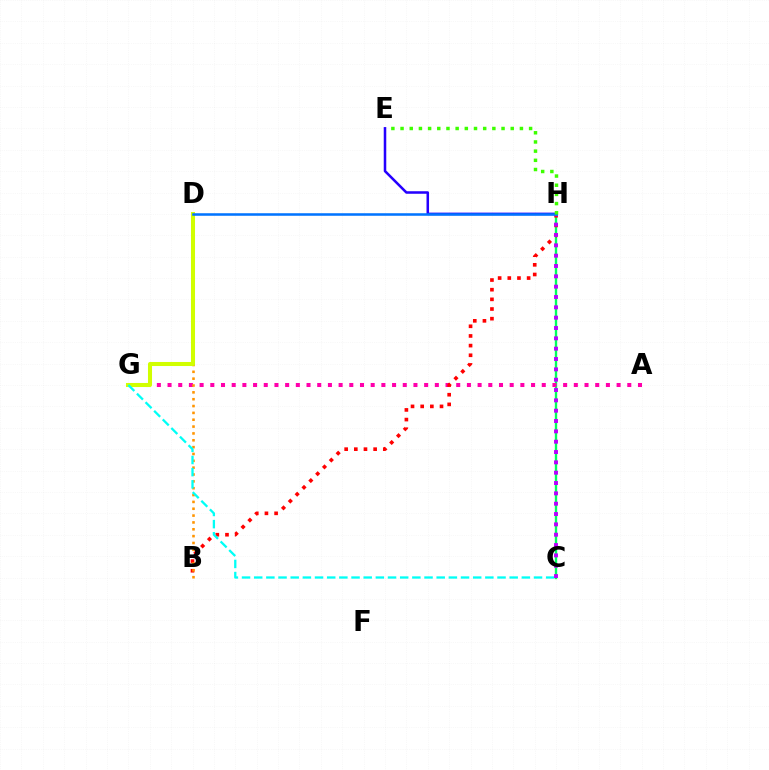{('C', 'H'): [{'color': '#00ff5c', 'line_style': 'solid', 'thickness': 1.71}, {'color': '#b900ff', 'line_style': 'dotted', 'thickness': 2.81}], ('A', 'G'): [{'color': '#ff00ac', 'line_style': 'dotted', 'thickness': 2.9}], ('B', 'H'): [{'color': '#ff0000', 'line_style': 'dotted', 'thickness': 2.63}], ('B', 'D'): [{'color': '#ff9400', 'line_style': 'dotted', 'thickness': 1.86}], ('D', 'G'): [{'color': '#d1ff00', 'line_style': 'solid', 'thickness': 2.91}], ('C', 'G'): [{'color': '#00fff6', 'line_style': 'dashed', 'thickness': 1.65}], ('E', 'H'): [{'color': '#2500ff', 'line_style': 'solid', 'thickness': 1.82}, {'color': '#3dff00', 'line_style': 'dotted', 'thickness': 2.49}], ('D', 'H'): [{'color': '#0074ff', 'line_style': 'solid', 'thickness': 1.83}]}